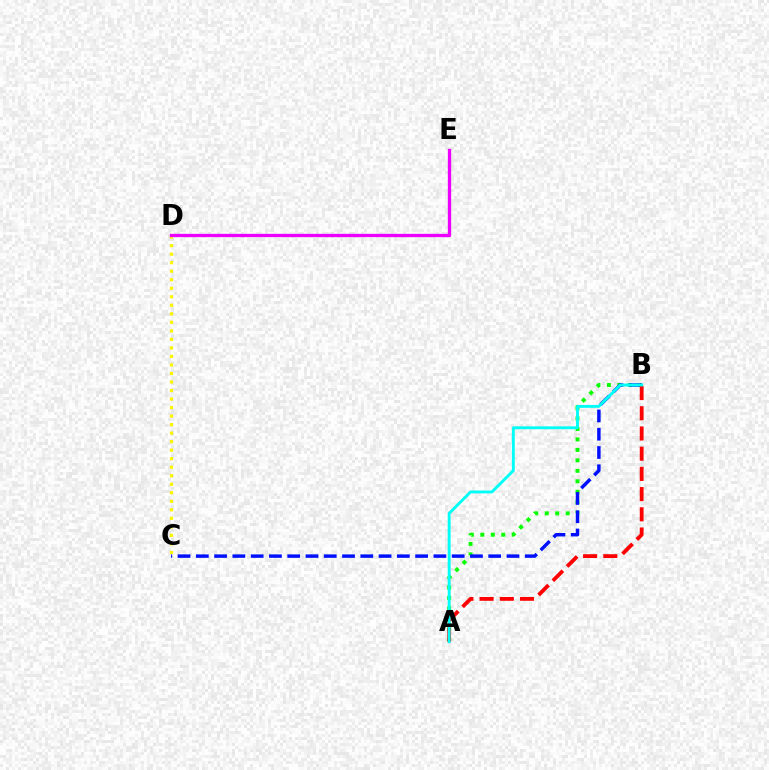{('A', 'B'): [{'color': '#08ff00', 'line_style': 'dotted', 'thickness': 2.84}, {'color': '#ff0000', 'line_style': 'dashed', 'thickness': 2.75}, {'color': '#00fff6', 'line_style': 'solid', 'thickness': 2.08}], ('C', 'D'): [{'color': '#fcf500', 'line_style': 'dotted', 'thickness': 2.32}], ('D', 'E'): [{'color': '#ee00ff', 'line_style': 'solid', 'thickness': 2.39}], ('B', 'C'): [{'color': '#0010ff', 'line_style': 'dashed', 'thickness': 2.48}]}